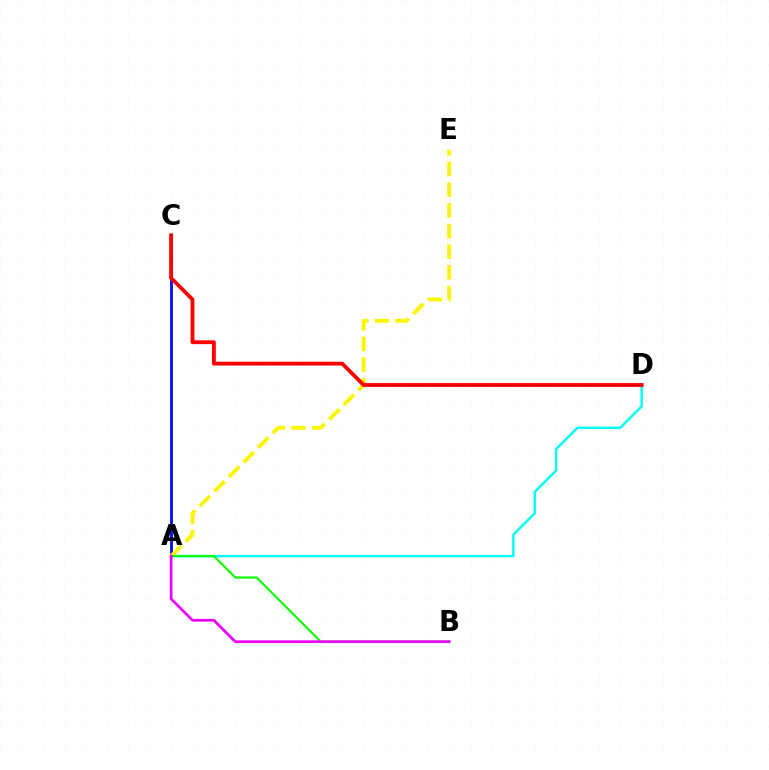{('A', 'C'): [{'color': '#0010ff', 'line_style': 'solid', 'thickness': 2.03}], ('A', 'D'): [{'color': '#00fff6', 'line_style': 'solid', 'thickness': 1.75}], ('A', 'E'): [{'color': '#fcf500', 'line_style': 'dashed', 'thickness': 2.81}], ('A', 'B'): [{'color': '#08ff00', 'line_style': 'solid', 'thickness': 1.54}, {'color': '#ee00ff', 'line_style': 'solid', 'thickness': 1.95}], ('C', 'D'): [{'color': '#ff0000', 'line_style': 'solid', 'thickness': 2.75}]}